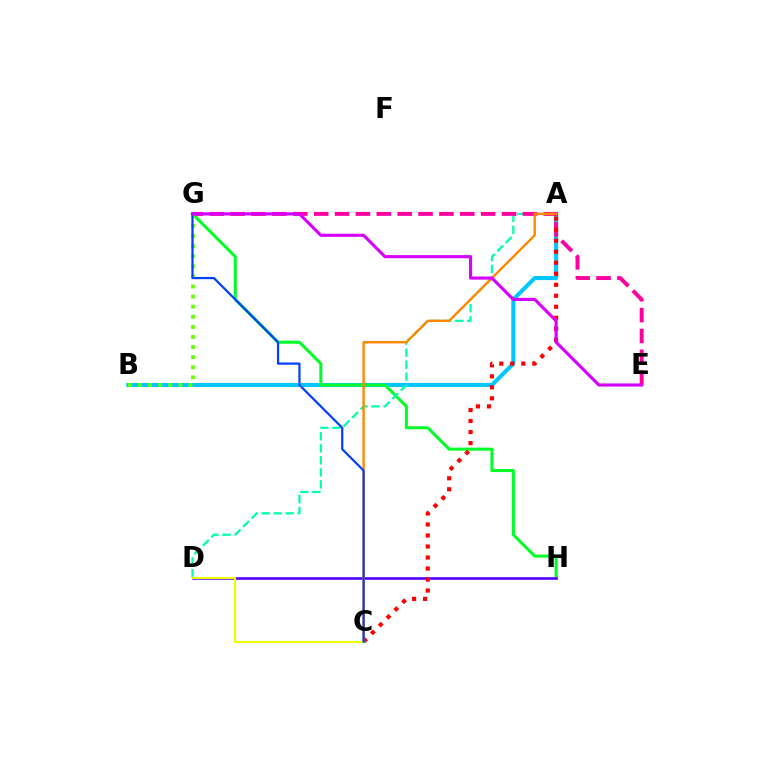{('A', 'B'): [{'color': '#00c7ff', 'line_style': 'solid', 'thickness': 2.94}], ('G', 'H'): [{'color': '#00ff27', 'line_style': 'solid', 'thickness': 2.19}], ('D', 'H'): [{'color': '#4f00ff', 'line_style': 'solid', 'thickness': 1.87}], ('A', 'D'): [{'color': '#00ffaf', 'line_style': 'dashed', 'thickness': 1.63}], ('E', 'G'): [{'color': '#ff00a0', 'line_style': 'dashed', 'thickness': 2.84}, {'color': '#d600ff', 'line_style': 'solid', 'thickness': 2.25}], ('A', 'C'): [{'color': '#ff0000', 'line_style': 'dotted', 'thickness': 2.99}, {'color': '#ff8800', 'line_style': 'solid', 'thickness': 1.73}], ('B', 'G'): [{'color': '#66ff00', 'line_style': 'dotted', 'thickness': 2.74}], ('C', 'D'): [{'color': '#eeff00', 'line_style': 'solid', 'thickness': 1.54}], ('C', 'G'): [{'color': '#003fff', 'line_style': 'solid', 'thickness': 1.59}]}